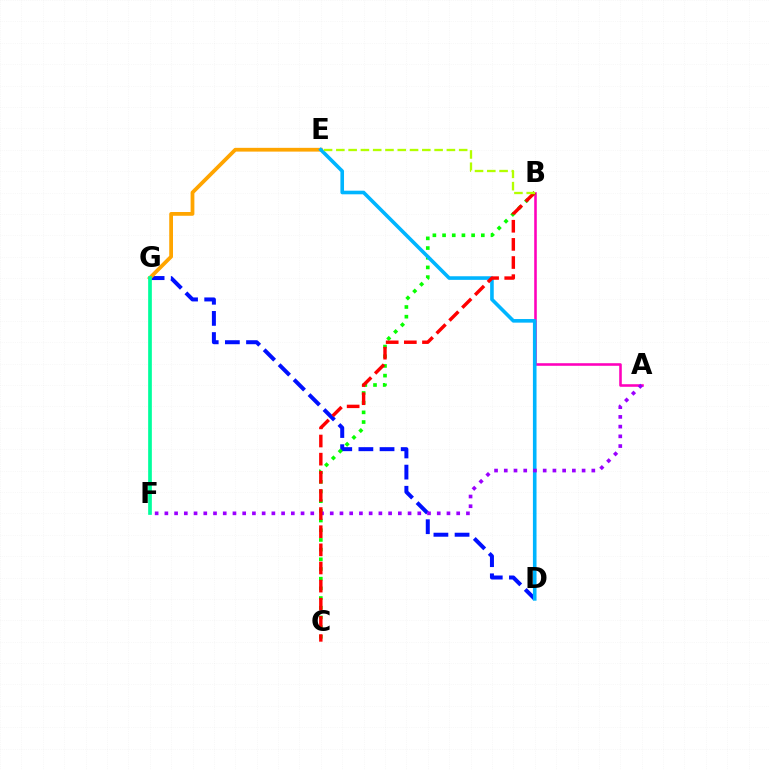{('D', 'G'): [{'color': '#0010ff', 'line_style': 'dashed', 'thickness': 2.87}], ('A', 'B'): [{'color': '#ff00bd', 'line_style': 'solid', 'thickness': 1.86}], ('B', 'C'): [{'color': '#08ff00', 'line_style': 'dotted', 'thickness': 2.63}, {'color': '#ff0000', 'line_style': 'dashed', 'thickness': 2.46}], ('E', 'G'): [{'color': '#ffa500', 'line_style': 'solid', 'thickness': 2.71}], ('D', 'E'): [{'color': '#00b5ff', 'line_style': 'solid', 'thickness': 2.6}], ('A', 'F'): [{'color': '#9b00ff', 'line_style': 'dotted', 'thickness': 2.64}], ('B', 'E'): [{'color': '#b3ff00', 'line_style': 'dashed', 'thickness': 1.67}], ('F', 'G'): [{'color': '#00ff9d', 'line_style': 'solid', 'thickness': 2.66}]}